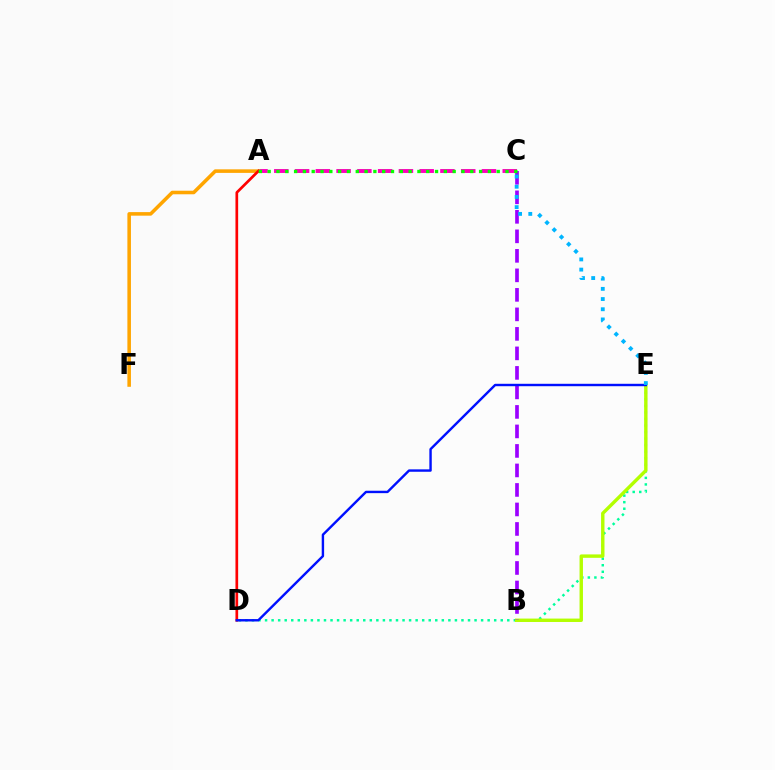{('D', 'E'): [{'color': '#00ff9d', 'line_style': 'dotted', 'thickness': 1.78}, {'color': '#0010ff', 'line_style': 'solid', 'thickness': 1.74}], ('A', 'C'): [{'color': '#ff00bd', 'line_style': 'dashed', 'thickness': 2.82}, {'color': '#08ff00', 'line_style': 'dotted', 'thickness': 2.39}], ('A', 'F'): [{'color': '#ffa500', 'line_style': 'solid', 'thickness': 2.56}], ('B', 'E'): [{'color': '#b3ff00', 'line_style': 'solid', 'thickness': 2.45}], ('B', 'C'): [{'color': '#9b00ff', 'line_style': 'dashed', 'thickness': 2.65}], ('A', 'D'): [{'color': '#ff0000', 'line_style': 'solid', 'thickness': 1.94}], ('C', 'E'): [{'color': '#00b5ff', 'line_style': 'dotted', 'thickness': 2.77}]}